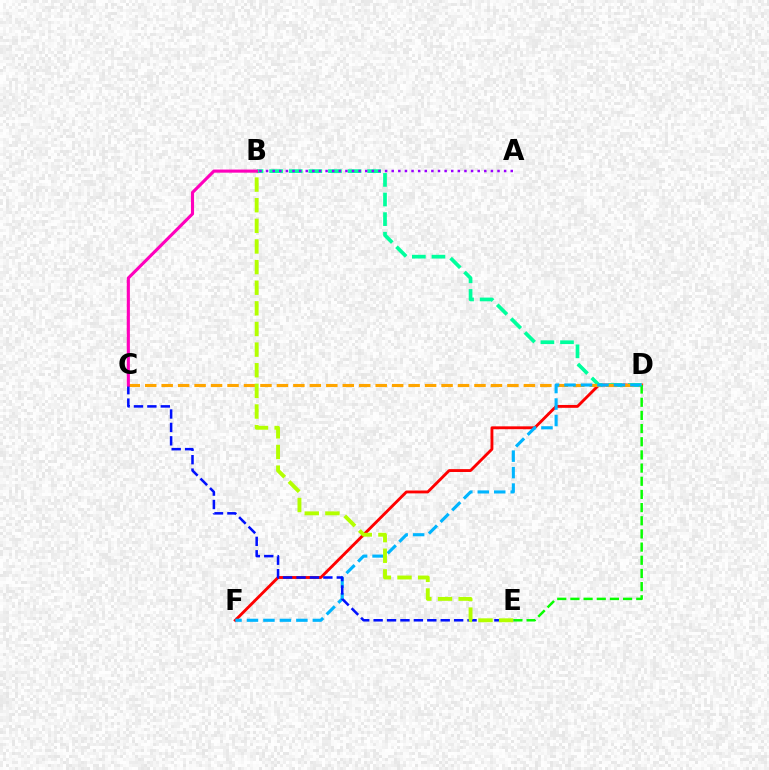{('D', 'F'): [{'color': '#ff0000', 'line_style': 'solid', 'thickness': 2.06}, {'color': '#00b5ff', 'line_style': 'dashed', 'thickness': 2.24}], ('B', 'D'): [{'color': '#00ff9d', 'line_style': 'dashed', 'thickness': 2.66}], ('C', 'D'): [{'color': '#ffa500', 'line_style': 'dashed', 'thickness': 2.24}], ('D', 'E'): [{'color': '#08ff00', 'line_style': 'dashed', 'thickness': 1.79}], ('A', 'B'): [{'color': '#9b00ff', 'line_style': 'dotted', 'thickness': 1.8}], ('C', 'E'): [{'color': '#0010ff', 'line_style': 'dashed', 'thickness': 1.82}], ('B', 'C'): [{'color': '#ff00bd', 'line_style': 'solid', 'thickness': 2.24}], ('B', 'E'): [{'color': '#b3ff00', 'line_style': 'dashed', 'thickness': 2.8}]}